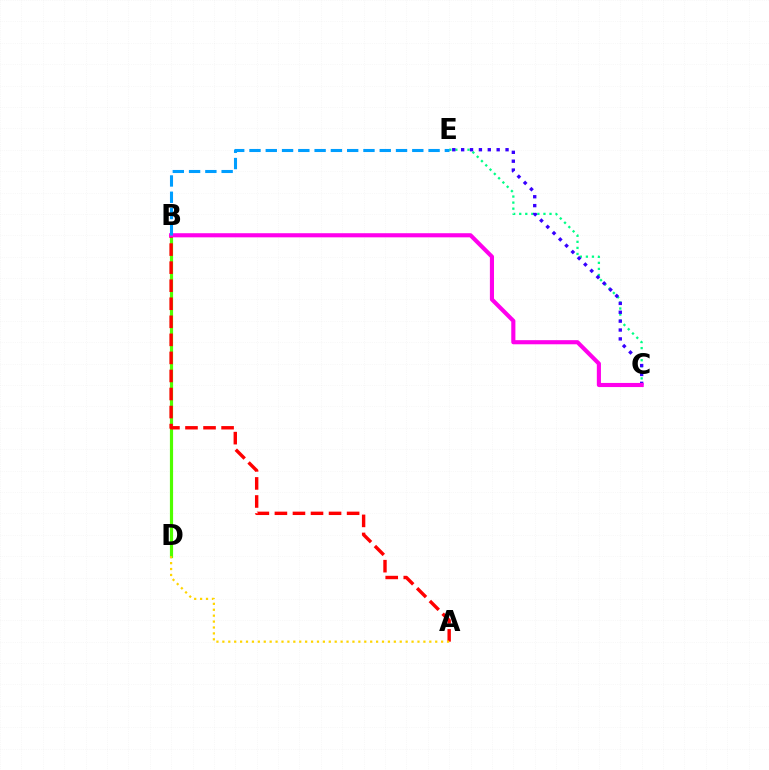{('B', 'D'): [{'color': '#4fff00', 'line_style': 'solid', 'thickness': 2.29}], ('A', 'B'): [{'color': '#ff0000', 'line_style': 'dashed', 'thickness': 2.45}], ('C', 'E'): [{'color': '#00ff86', 'line_style': 'dotted', 'thickness': 1.65}, {'color': '#3700ff', 'line_style': 'dotted', 'thickness': 2.41}], ('B', 'C'): [{'color': '#ff00ed', 'line_style': 'solid', 'thickness': 2.96}], ('B', 'E'): [{'color': '#009eff', 'line_style': 'dashed', 'thickness': 2.21}], ('A', 'D'): [{'color': '#ffd500', 'line_style': 'dotted', 'thickness': 1.61}]}